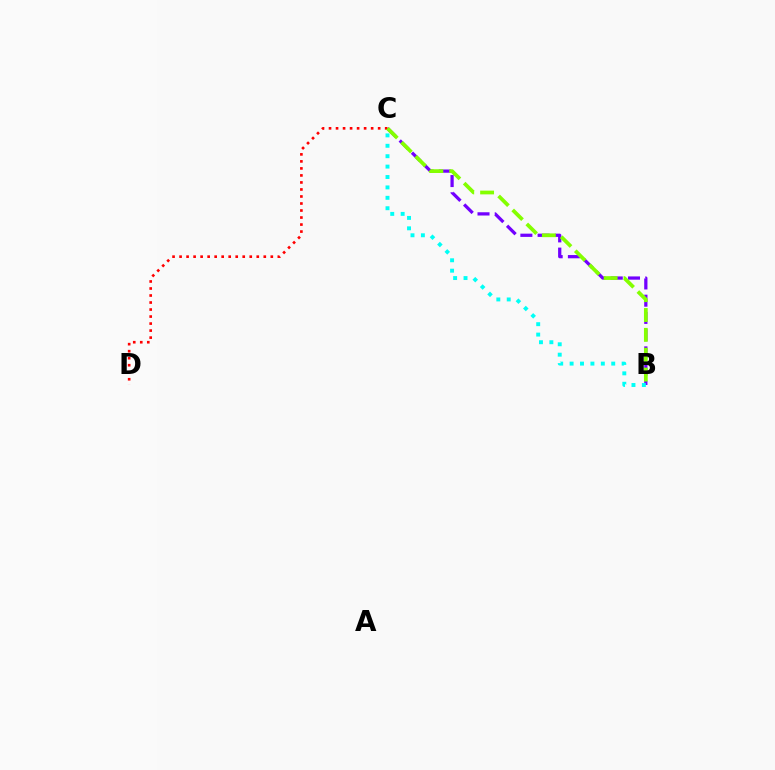{('B', 'C'): [{'color': '#7200ff', 'line_style': 'dashed', 'thickness': 2.34}, {'color': '#00fff6', 'line_style': 'dotted', 'thickness': 2.83}, {'color': '#84ff00', 'line_style': 'dashed', 'thickness': 2.7}], ('C', 'D'): [{'color': '#ff0000', 'line_style': 'dotted', 'thickness': 1.91}]}